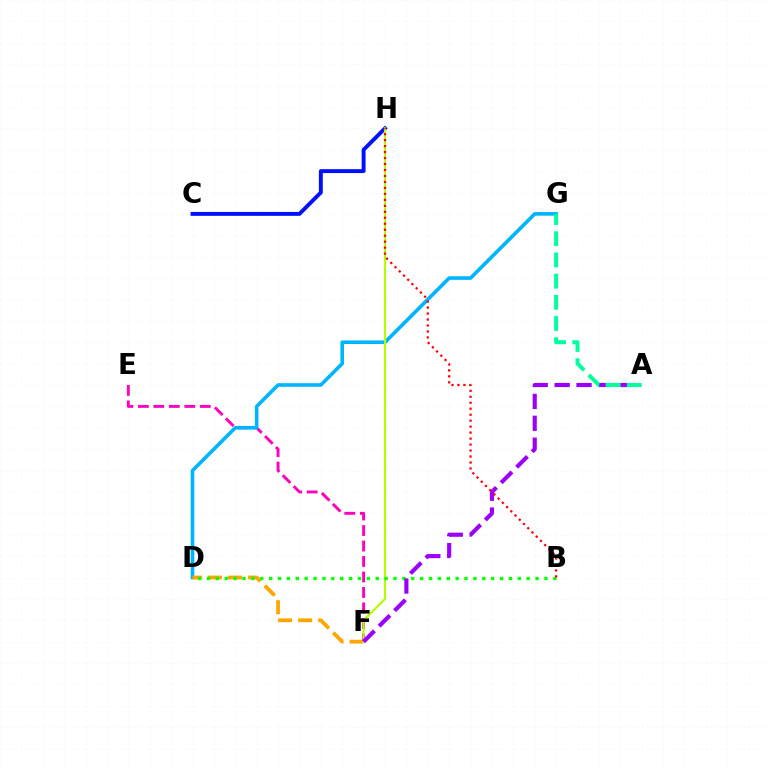{('E', 'F'): [{'color': '#ff00bd', 'line_style': 'dashed', 'thickness': 2.1}], ('C', 'H'): [{'color': '#0010ff', 'line_style': 'solid', 'thickness': 2.81}], ('D', 'G'): [{'color': '#00b5ff', 'line_style': 'solid', 'thickness': 2.6}], ('D', 'F'): [{'color': '#ffa500', 'line_style': 'dashed', 'thickness': 2.73}], ('F', 'H'): [{'color': '#b3ff00', 'line_style': 'solid', 'thickness': 1.52}], ('B', 'D'): [{'color': '#08ff00', 'line_style': 'dotted', 'thickness': 2.41}], ('A', 'F'): [{'color': '#9b00ff', 'line_style': 'dashed', 'thickness': 2.98}], ('A', 'G'): [{'color': '#00ff9d', 'line_style': 'dashed', 'thickness': 2.88}], ('B', 'H'): [{'color': '#ff0000', 'line_style': 'dotted', 'thickness': 1.62}]}